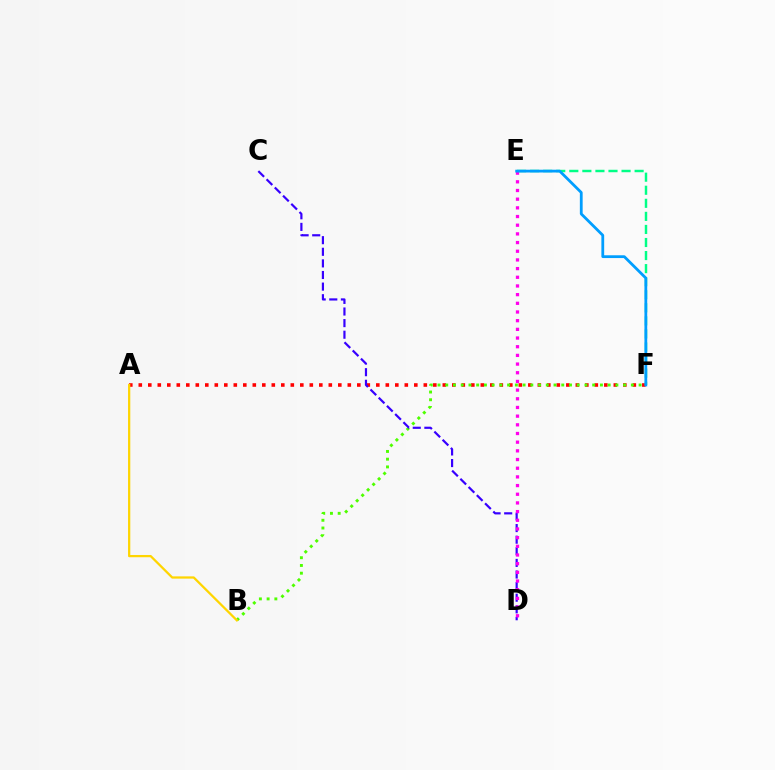{('A', 'F'): [{'color': '#ff0000', 'line_style': 'dotted', 'thickness': 2.58}], ('B', 'F'): [{'color': '#4fff00', 'line_style': 'dotted', 'thickness': 2.1}], ('E', 'F'): [{'color': '#00ff86', 'line_style': 'dashed', 'thickness': 1.77}, {'color': '#009eff', 'line_style': 'solid', 'thickness': 2.01}], ('C', 'D'): [{'color': '#3700ff', 'line_style': 'dashed', 'thickness': 1.58}], ('D', 'E'): [{'color': '#ff00ed', 'line_style': 'dotted', 'thickness': 2.36}], ('A', 'B'): [{'color': '#ffd500', 'line_style': 'solid', 'thickness': 1.62}]}